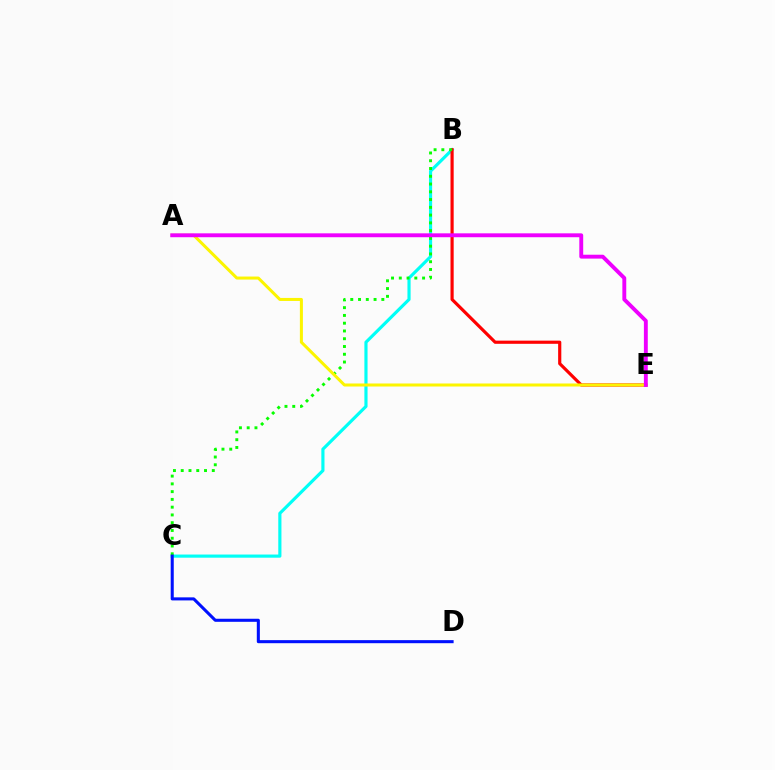{('B', 'C'): [{'color': '#00fff6', 'line_style': 'solid', 'thickness': 2.27}, {'color': '#08ff00', 'line_style': 'dotted', 'thickness': 2.11}], ('B', 'E'): [{'color': '#ff0000', 'line_style': 'solid', 'thickness': 2.28}], ('A', 'E'): [{'color': '#fcf500', 'line_style': 'solid', 'thickness': 2.18}, {'color': '#ee00ff', 'line_style': 'solid', 'thickness': 2.8}], ('C', 'D'): [{'color': '#0010ff', 'line_style': 'solid', 'thickness': 2.2}]}